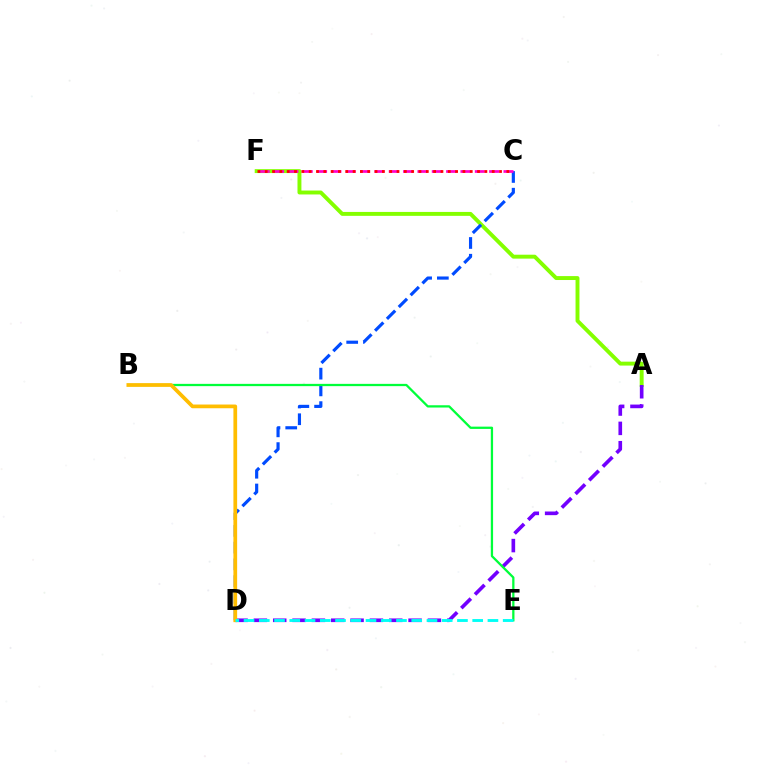{('A', 'F'): [{'color': '#84ff00', 'line_style': 'solid', 'thickness': 2.82}], ('A', 'D'): [{'color': '#7200ff', 'line_style': 'dashed', 'thickness': 2.63}], ('C', 'D'): [{'color': '#004bff', 'line_style': 'dashed', 'thickness': 2.28}], ('B', 'E'): [{'color': '#00ff39', 'line_style': 'solid', 'thickness': 1.64}], ('C', 'F'): [{'color': '#ff00cf', 'line_style': 'dashed', 'thickness': 1.95}, {'color': '#ff0000', 'line_style': 'dotted', 'thickness': 1.99}], ('B', 'D'): [{'color': '#ffbd00', 'line_style': 'solid', 'thickness': 2.68}], ('D', 'E'): [{'color': '#00fff6', 'line_style': 'dashed', 'thickness': 2.07}]}